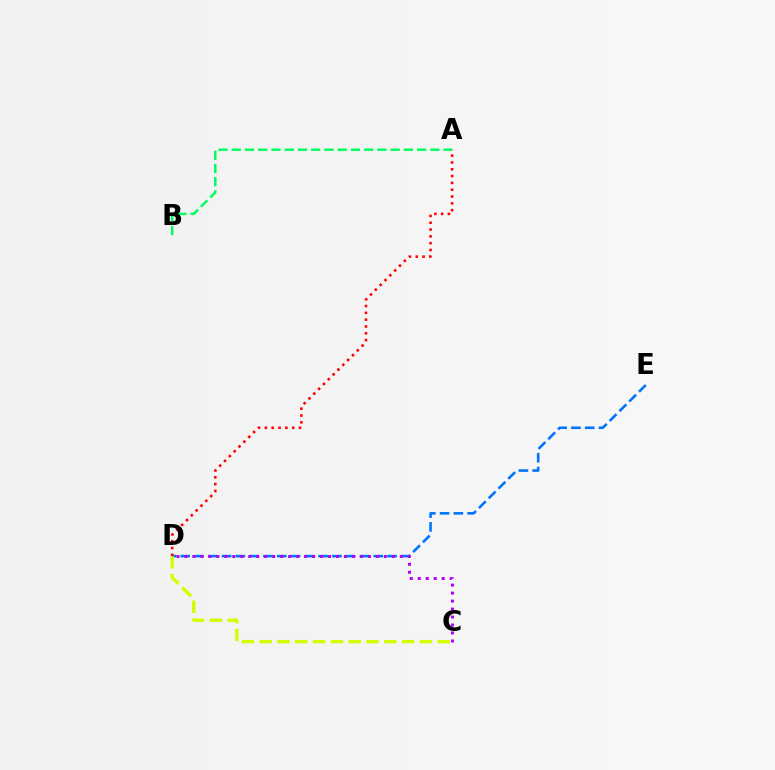{('D', 'E'): [{'color': '#0074ff', 'line_style': 'dashed', 'thickness': 1.87}], ('A', 'B'): [{'color': '#00ff5c', 'line_style': 'dashed', 'thickness': 1.8}], ('C', 'D'): [{'color': '#d1ff00', 'line_style': 'dashed', 'thickness': 2.42}, {'color': '#b900ff', 'line_style': 'dotted', 'thickness': 2.17}], ('A', 'D'): [{'color': '#ff0000', 'line_style': 'dotted', 'thickness': 1.85}]}